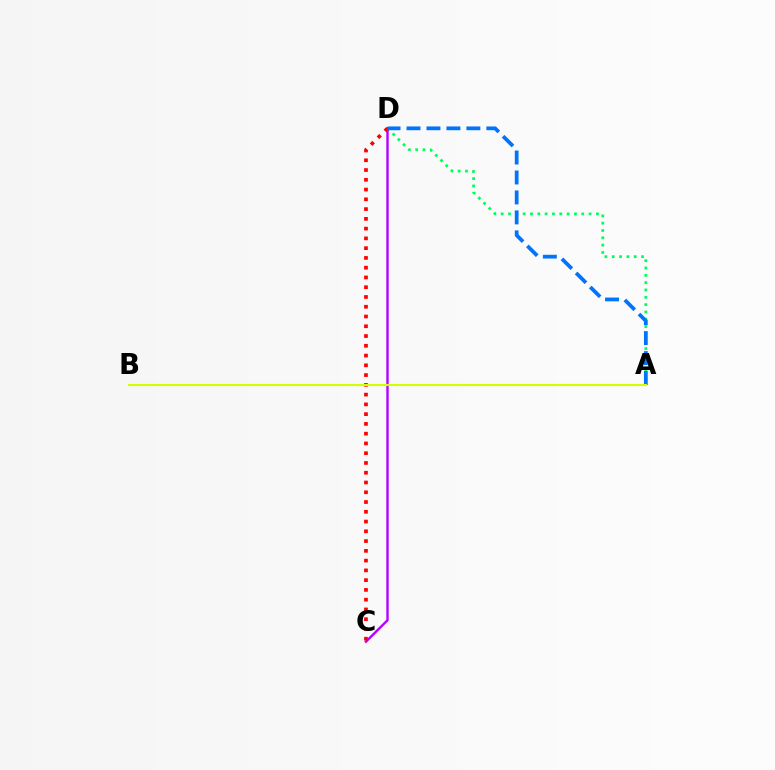{('A', 'D'): [{'color': '#00ff5c', 'line_style': 'dotted', 'thickness': 1.99}, {'color': '#0074ff', 'line_style': 'dashed', 'thickness': 2.71}], ('C', 'D'): [{'color': '#b900ff', 'line_style': 'solid', 'thickness': 1.73}, {'color': '#ff0000', 'line_style': 'dotted', 'thickness': 2.65}], ('A', 'B'): [{'color': '#d1ff00', 'line_style': 'solid', 'thickness': 1.5}]}